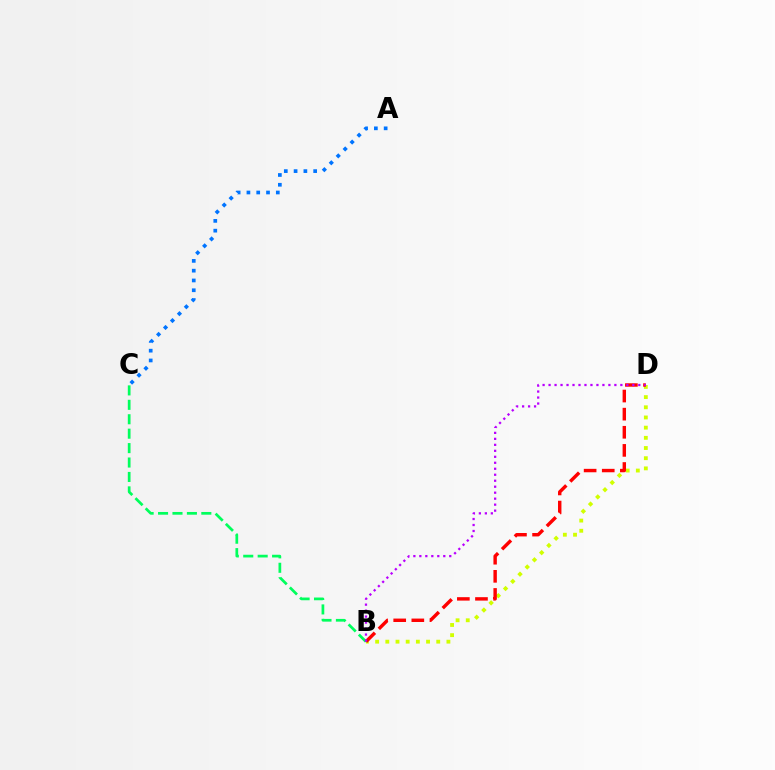{('B', 'C'): [{'color': '#00ff5c', 'line_style': 'dashed', 'thickness': 1.96}], ('B', 'D'): [{'color': '#d1ff00', 'line_style': 'dotted', 'thickness': 2.77}, {'color': '#ff0000', 'line_style': 'dashed', 'thickness': 2.46}, {'color': '#b900ff', 'line_style': 'dotted', 'thickness': 1.63}], ('A', 'C'): [{'color': '#0074ff', 'line_style': 'dotted', 'thickness': 2.66}]}